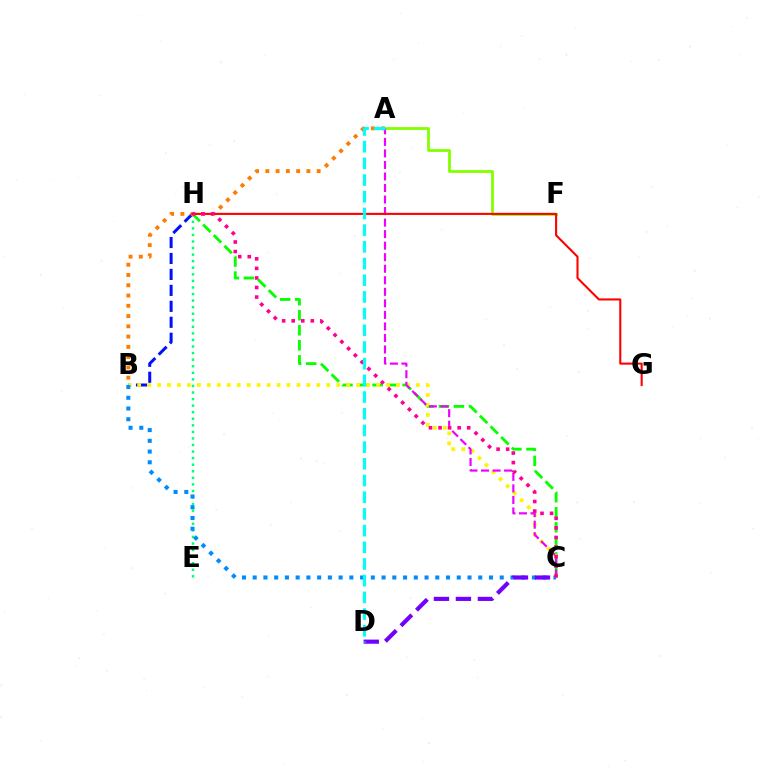{('E', 'H'): [{'color': '#00ff74', 'line_style': 'dotted', 'thickness': 1.78}], ('B', 'H'): [{'color': '#0010ff', 'line_style': 'dashed', 'thickness': 2.17}], ('A', 'F'): [{'color': '#84ff00', 'line_style': 'solid', 'thickness': 2.02}], ('C', 'H'): [{'color': '#08ff00', 'line_style': 'dashed', 'thickness': 2.04}, {'color': '#ff0094', 'line_style': 'dotted', 'thickness': 2.6}], ('B', 'C'): [{'color': '#fcf500', 'line_style': 'dotted', 'thickness': 2.7}, {'color': '#008cff', 'line_style': 'dotted', 'thickness': 2.92}], ('A', 'C'): [{'color': '#ee00ff', 'line_style': 'dashed', 'thickness': 1.57}], ('C', 'D'): [{'color': '#7200ff', 'line_style': 'dashed', 'thickness': 2.98}], ('A', 'B'): [{'color': '#ff7c00', 'line_style': 'dotted', 'thickness': 2.79}], ('G', 'H'): [{'color': '#ff0000', 'line_style': 'solid', 'thickness': 1.51}], ('A', 'D'): [{'color': '#00fff6', 'line_style': 'dashed', 'thickness': 2.27}]}